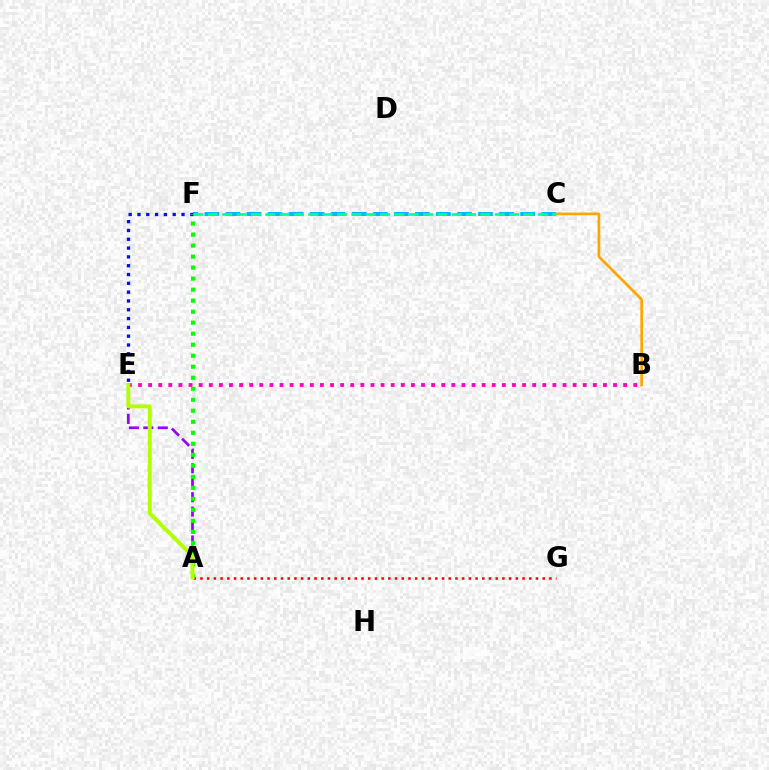{('B', 'E'): [{'color': '#ff00bd', 'line_style': 'dotted', 'thickness': 2.75}], ('C', 'F'): [{'color': '#00b5ff', 'line_style': 'dashed', 'thickness': 2.86}, {'color': '#00ff9d', 'line_style': 'dashed', 'thickness': 1.95}], ('A', 'E'): [{'color': '#9b00ff', 'line_style': 'dashed', 'thickness': 1.96}, {'color': '#b3ff00', 'line_style': 'solid', 'thickness': 2.83}], ('A', 'G'): [{'color': '#ff0000', 'line_style': 'dotted', 'thickness': 1.82}], ('E', 'F'): [{'color': '#0010ff', 'line_style': 'dotted', 'thickness': 2.39}], ('B', 'C'): [{'color': '#ffa500', 'line_style': 'solid', 'thickness': 1.93}], ('A', 'F'): [{'color': '#08ff00', 'line_style': 'dotted', 'thickness': 2.99}]}